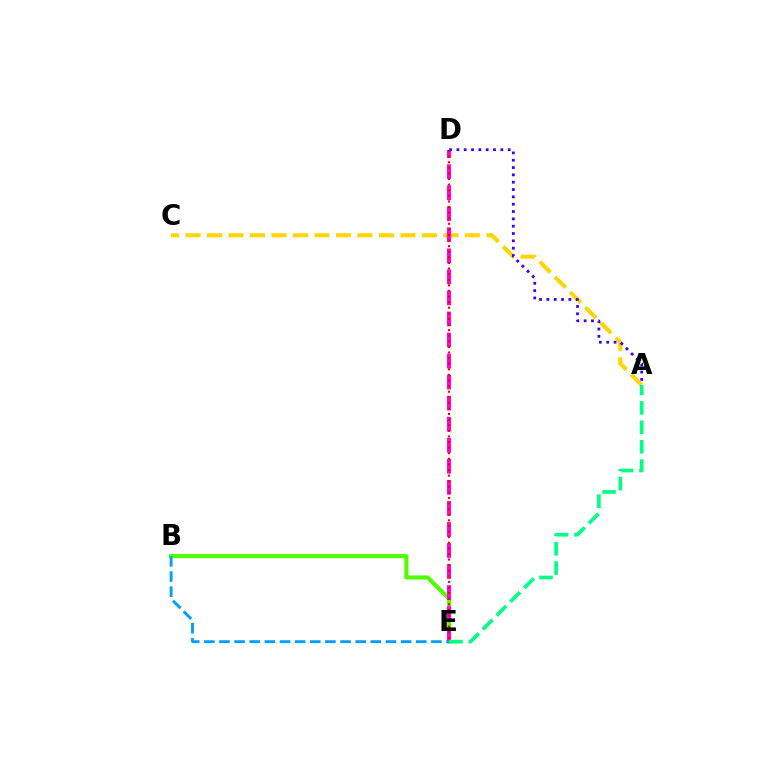{('B', 'E'): [{'color': '#4fff00', 'line_style': 'solid', 'thickness': 2.95}, {'color': '#009eff', 'line_style': 'dashed', 'thickness': 2.06}], ('A', 'C'): [{'color': '#ffd500', 'line_style': 'dashed', 'thickness': 2.92}], ('D', 'E'): [{'color': '#ff00ed', 'line_style': 'dashed', 'thickness': 2.86}, {'color': '#ff0000', 'line_style': 'dotted', 'thickness': 1.52}], ('A', 'E'): [{'color': '#00ff86', 'line_style': 'dashed', 'thickness': 2.64}], ('A', 'D'): [{'color': '#3700ff', 'line_style': 'dotted', 'thickness': 1.99}]}